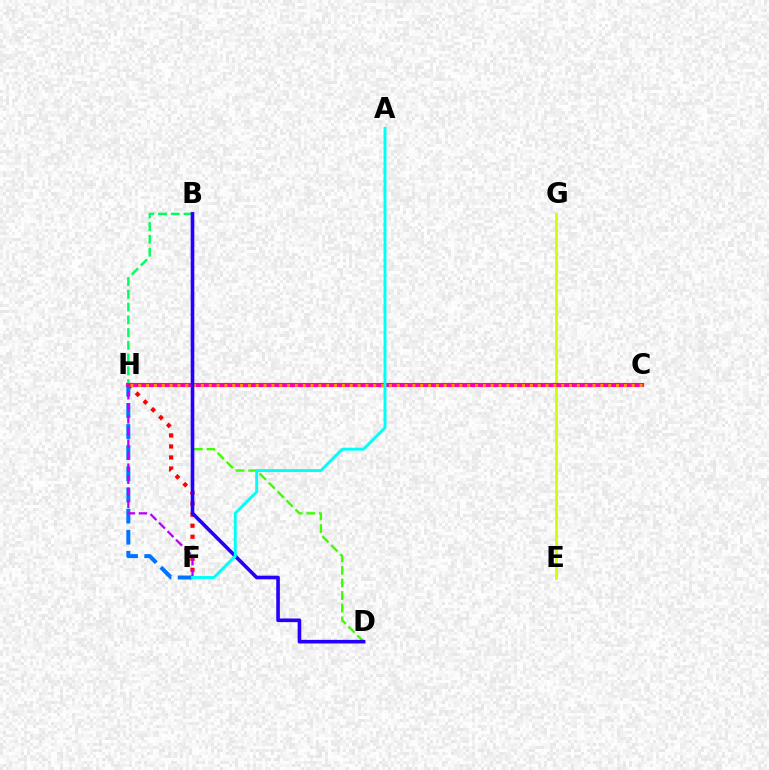{('B', 'H'): [{'color': '#00ff5c', 'line_style': 'dashed', 'thickness': 1.73}], ('E', 'G'): [{'color': '#d1ff00', 'line_style': 'solid', 'thickness': 2.03}], ('C', 'H'): [{'color': '#ff00ac', 'line_style': 'solid', 'thickness': 2.96}, {'color': '#ff9400', 'line_style': 'dotted', 'thickness': 2.13}], ('F', 'H'): [{'color': '#ff0000', 'line_style': 'dotted', 'thickness': 2.99}, {'color': '#0074ff', 'line_style': 'dashed', 'thickness': 2.87}, {'color': '#b900ff', 'line_style': 'dashed', 'thickness': 1.64}], ('B', 'D'): [{'color': '#3dff00', 'line_style': 'dashed', 'thickness': 1.72}, {'color': '#2500ff', 'line_style': 'solid', 'thickness': 2.61}], ('A', 'F'): [{'color': '#00fff6', 'line_style': 'solid', 'thickness': 2.1}]}